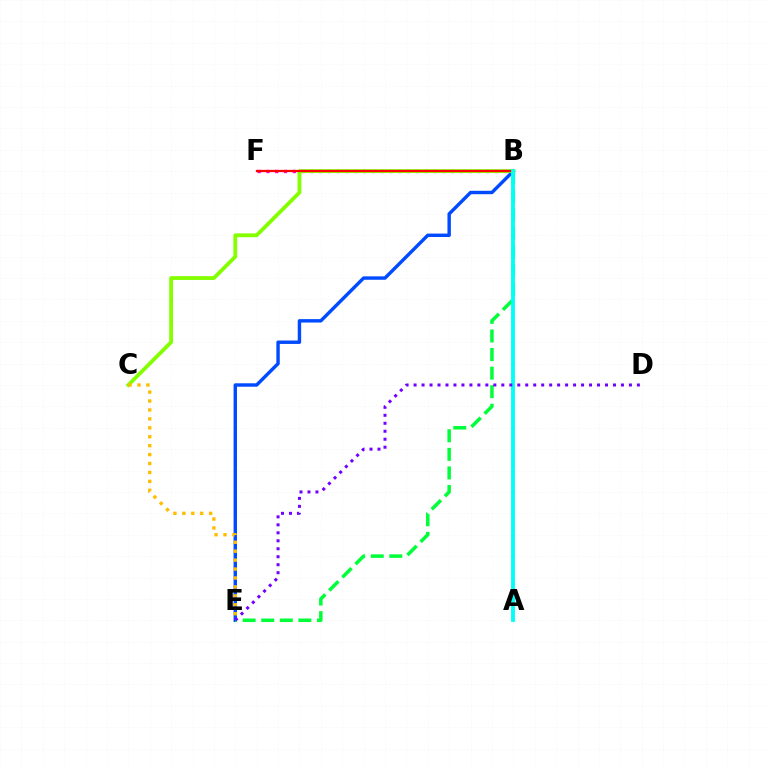{('B', 'F'): [{'color': '#ff00cf', 'line_style': 'dotted', 'thickness': 2.39}, {'color': '#ff0000', 'line_style': 'solid', 'thickness': 1.61}], ('B', 'E'): [{'color': '#004bff', 'line_style': 'solid', 'thickness': 2.46}, {'color': '#00ff39', 'line_style': 'dashed', 'thickness': 2.52}], ('B', 'C'): [{'color': '#84ff00', 'line_style': 'solid', 'thickness': 2.74}], ('C', 'E'): [{'color': '#ffbd00', 'line_style': 'dotted', 'thickness': 2.43}], ('A', 'B'): [{'color': '#00fff6', 'line_style': 'solid', 'thickness': 2.77}], ('D', 'E'): [{'color': '#7200ff', 'line_style': 'dotted', 'thickness': 2.17}]}